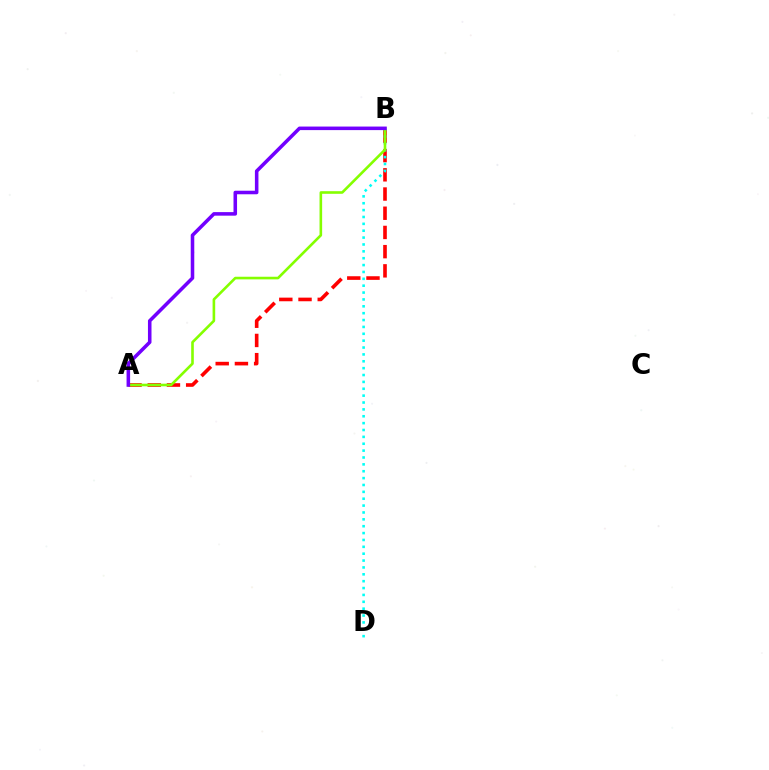{('A', 'B'): [{'color': '#ff0000', 'line_style': 'dashed', 'thickness': 2.61}, {'color': '#84ff00', 'line_style': 'solid', 'thickness': 1.88}, {'color': '#7200ff', 'line_style': 'solid', 'thickness': 2.55}], ('B', 'D'): [{'color': '#00fff6', 'line_style': 'dotted', 'thickness': 1.87}]}